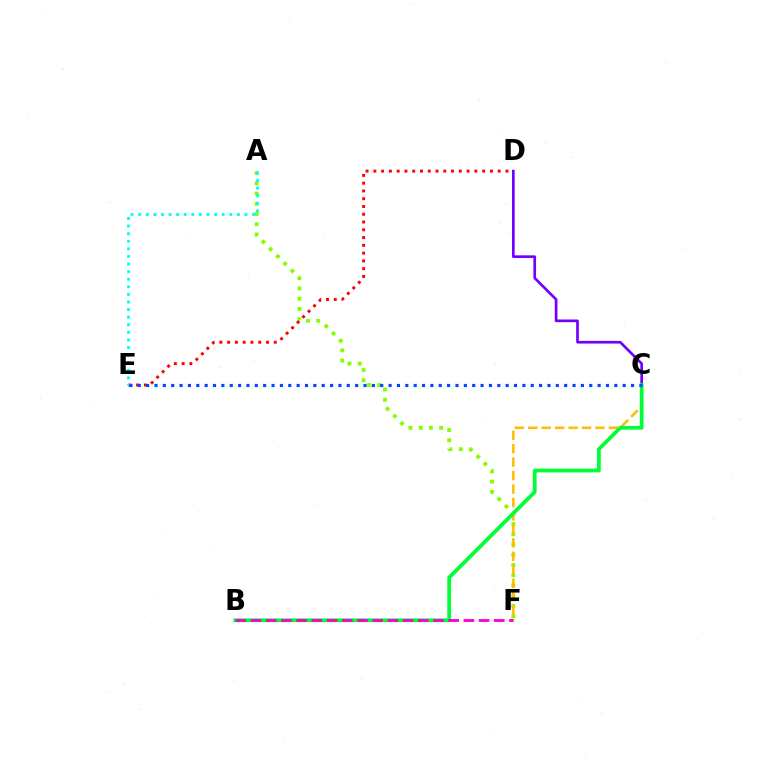{('A', 'F'): [{'color': '#84ff00', 'line_style': 'dotted', 'thickness': 2.78}], ('D', 'E'): [{'color': '#ff0000', 'line_style': 'dotted', 'thickness': 2.11}], ('C', 'D'): [{'color': '#7200ff', 'line_style': 'solid', 'thickness': 1.93}], ('A', 'E'): [{'color': '#00fff6', 'line_style': 'dotted', 'thickness': 2.06}], ('C', 'F'): [{'color': '#ffbd00', 'line_style': 'dashed', 'thickness': 1.83}], ('B', 'C'): [{'color': '#00ff39', 'line_style': 'solid', 'thickness': 2.71}], ('C', 'E'): [{'color': '#004bff', 'line_style': 'dotted', 'thickness': 2.27}], ('B', 'F'): [{'color': '#ff00cf', 'line_style': 'dashed', 'thickness': 2.07}]}